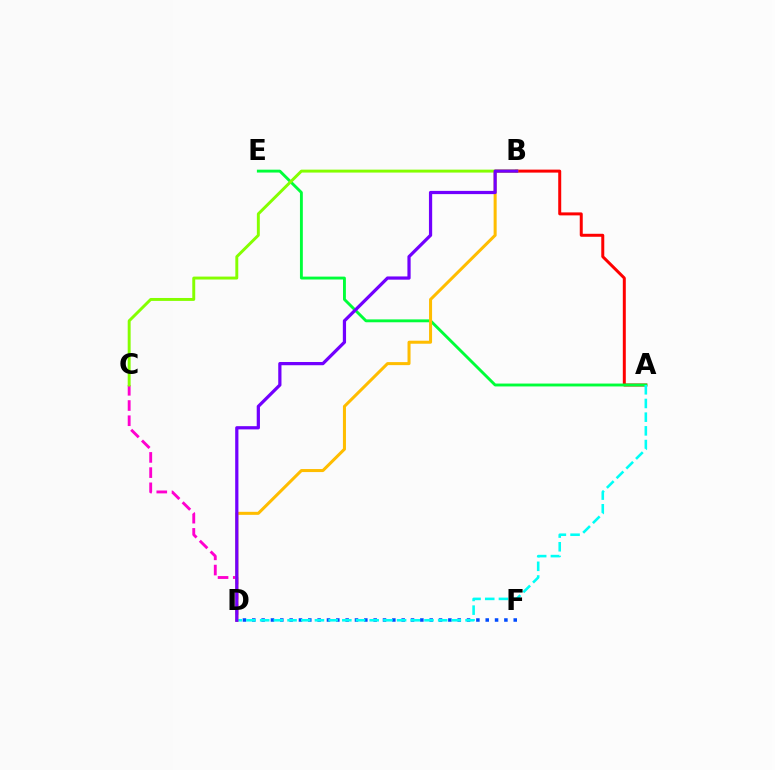{('D', 'F'): [{'color': '#004bff', 'line_style': 'dotted', 'thickness': 2.54}], ('A', 'B'): [{'color': '#ff0000', 'line_style': 'solid', 'thickness': 2.15}], ('A', 'E'): [{'color': '#00ff39', 'line_style': 'solid', 'thickness': 2.07}], ('C', 'D'): [{'color': '#ff00cf', 'line_style': 'dashed', 'thickness': 2.07}], ('A', 'D'): [{'color': '#00fff6', 'line_style': 'dashed', 'thickness': 1.86}], ('B', 'C'): [{'color': '#84ff00', 'line_style': 'solid', 'thickness': 2.11}], ('B', 'D'): [{'color': '#ffbd00', 'line_style': 'solid', 'thickness': 2.18}, {'color': '#7200ff', 'line_style': 'solid', 'thickness': 2.32}]}